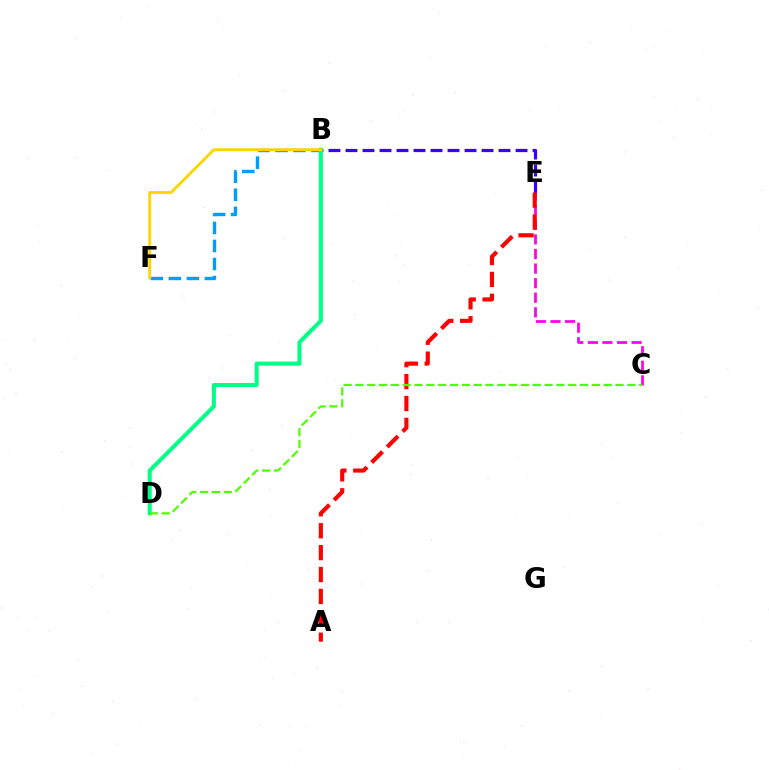{('B', 'F'): [{'color': '#009eff', 'line_style': 'dashed', 'thickness': 2.45}, {'color': '#ffd500', 'line_style': 'solid', 'thickness': 2.08}], ('C', 'E'): [{'color': '#ff00ed', 'line_style': 'dashed', 'thickness': 1.98}], ('B', 'E'): [{'color': '#3700ff', 'line_style': 'dashed', 'thickness': 2.31}], ('B', 'D'): [{'color': '#00ff86', 'line_style': 'solid', 'thickness': 2.91}], ('A', 'E'): [{'color': '#ff0000', 'line_style': 'dashed', 'thickness': 2.98}], ('C', 'D'): [{'color': '#4fff00', 'line_style': 'dashed', 'thickness': 1.61}]}